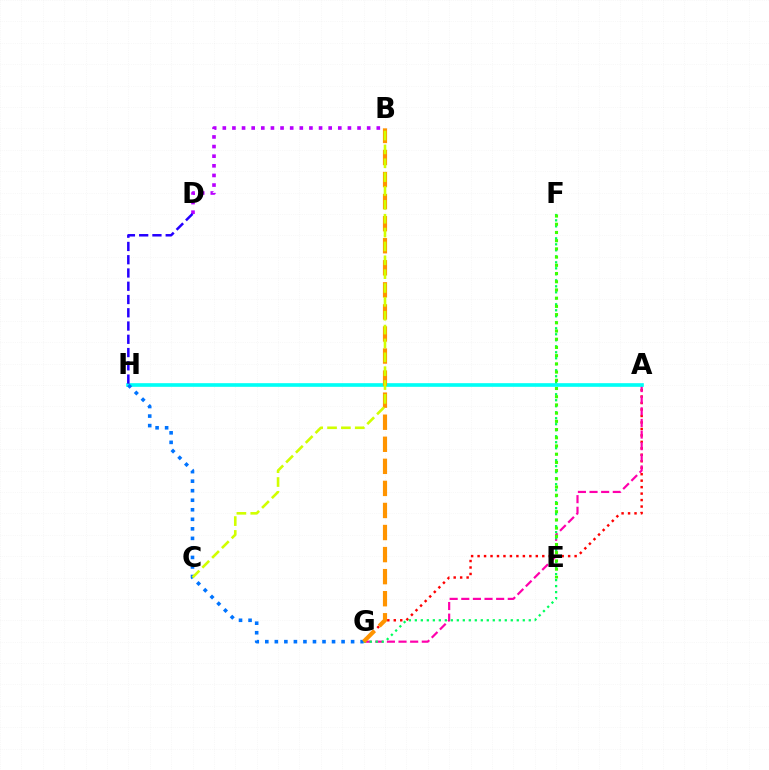{('A', 'G'): [{'color': '#ff0000', 'line_style': 'dotted', 'thickness': 1.76}, {'color': '#ff00ac', 'line_style': 'dashed', 'thickness': 1.58}], ('A', 'H'): [{'color': '#00fff6', 'line_style': 'solid', 'thickness': 2.63}], ('G', 'H'): [{'color': '#0074ff', 'line_style': 'dotted', 'thickness': 2.59}], ('B', 'D'): [{'color': '#b900ff', 'line_style': 'dotted', 'thickness': 2.61}], ('F', 'G'): [{'color': '#00ff5c', 'line_style': 'dotted', 'thickness': 1.63}], ('D', 'H'): [{'color': '#2500ff', 'line_style': 'dashed', 'thickness': 1.8}], ('E', 'F'): [{'color': '#3dff00', 'line_style': 'dotted', 'thickness': 2.23}], ('B', 'G'): [{'color': '#ff9400', 'line_style': 'dashed', 'thickness': 3.0}], ('B', 'C'): [{'color': '#d1ff00', 'line_style': 'dashed', 'thickness': 1.88}]}